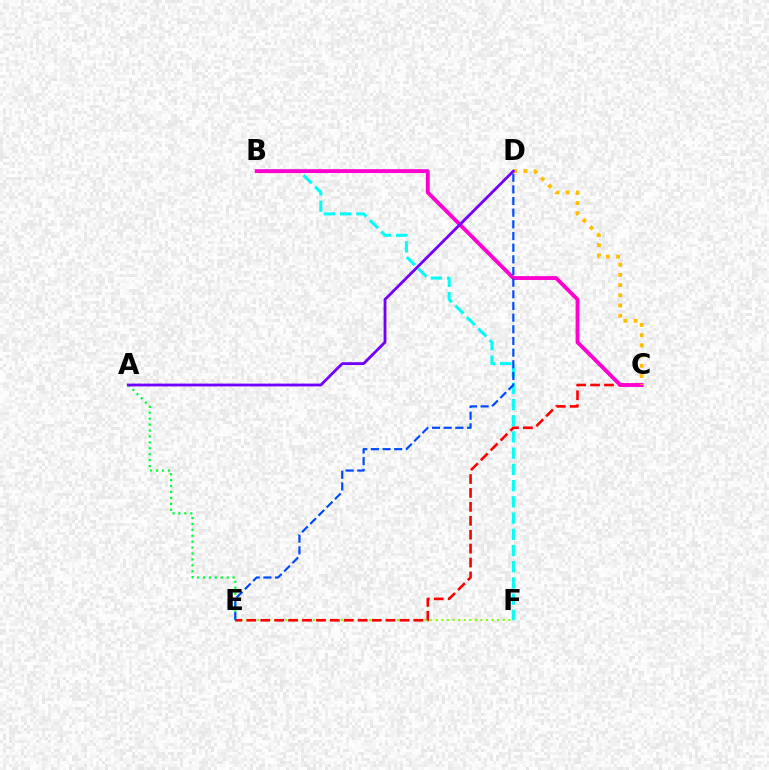{('B', 'F'): [{'color': '#00fff6', 'line_style': 'dashed', 'thickness': 2.2}], ('E', 'F'): [{'color': '#84ff00', 'line_style': 'dotted', 'thickness': 1.52}], ('A', 'E'): [{'color': '#00ff39', 'line_style': 'dotted', 'thickness': 1.61}], ('C', 'E'): [{'color': '#ff0000', 'line_style': 'dashed', 'thickness': 1.89}], ('B', 'C'): [{'color': '#ff00cf', 'line_style': 'solid', 'thickness': 2.77}], ('C', 'D'): [{'color': '#ffbd00', 'line_style': 'dotted', 'thickness': 2.77}], ('A', 'D'): [{'color': '#7200ff', 'line_style': 'solid', 'thickness': 2.03}], ('D', 'E'): [{'color': '#004bff', 'line_style': 'dashed', 'thickness': 1.58}]}